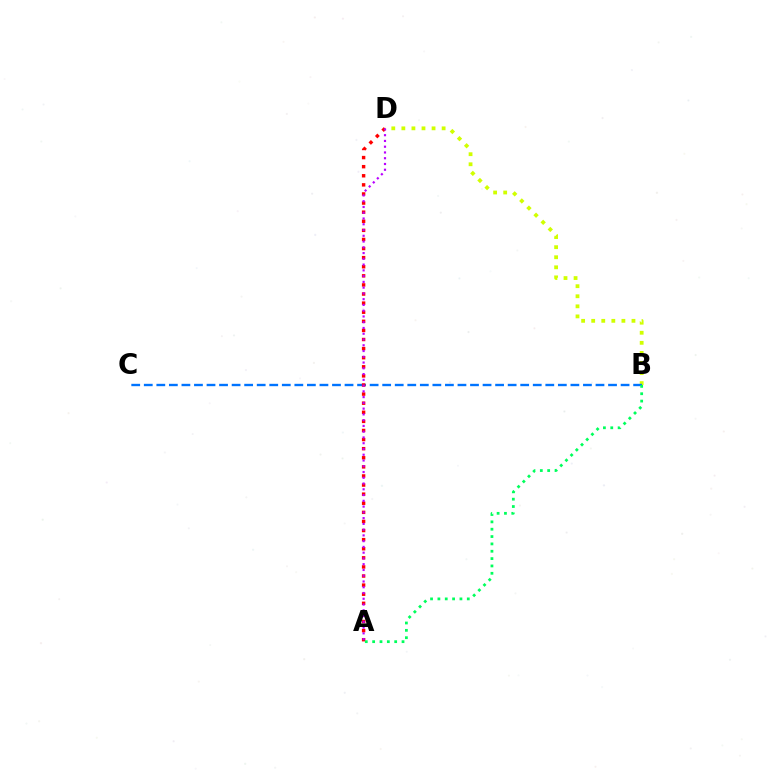{('B', 'D'): [{'color': '#d1ff00', 'line_style': 'dotted', 'thickness': 2.74}], ('B', 'C'): [{'color': '#0074ff', 'line_style': 'dashed', 'thickness': 1.7}], ('A', 'D'): [{'color': '#ff0000', 'line_style': 'dotted', 'thickness': 2.47}, {'color': '#b900ff', 'line_style': 'dotted', 'thickness': 1.57}], ('A', 'B'): [{'color': '#00ff5c', 'line_style': 'dotted', 'thickness': 2.0}]}